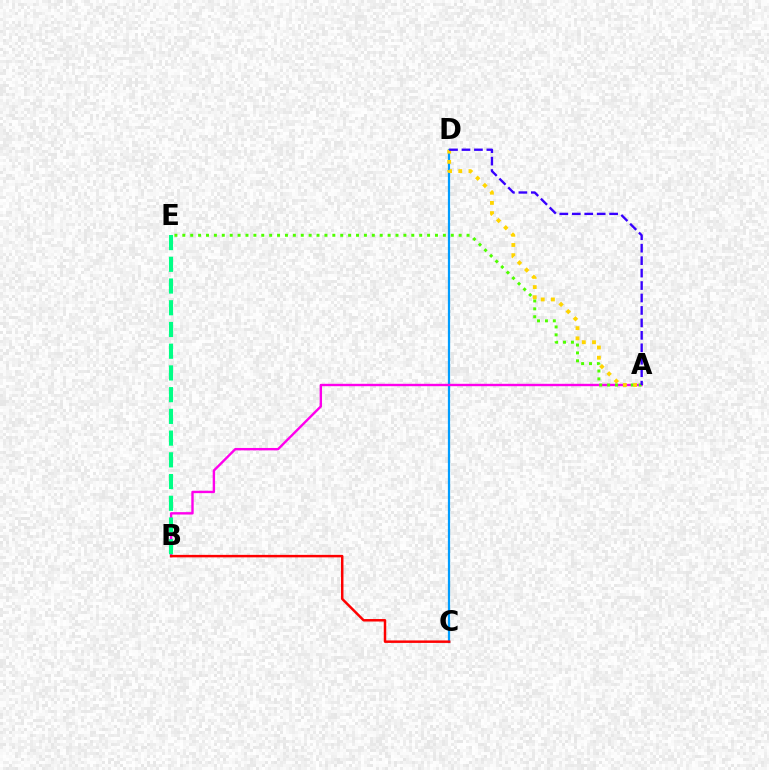{('C', 'D'): [{'color': '#009eff', 'line_style': 'solid', 'thickness': 1.61}], ('A', 'B'): [{'color': '#ff00ed', 'line_style': 'solid', 'thickness': 1.72}], ('A', 'E'): [{'color': '#4fff00', 'line_style': 'dotted', 'thickness': 2.15}], ('B', 'E'): [{'color': '#00ff86', 'line_style': 'dashed', 'thickness': 2.95}], ('A', 'D'): [{'color': '#ffd500', 'line_style': 'dotted', 'thickness': 2.77}, {'color': '#3700ff', 'line_style': 'dashed', 'thickness': 1.69}], ('B', 'C'): [{'color': '#ff0000', 'line_style': 'solid', 'thickness': 1.78}]}